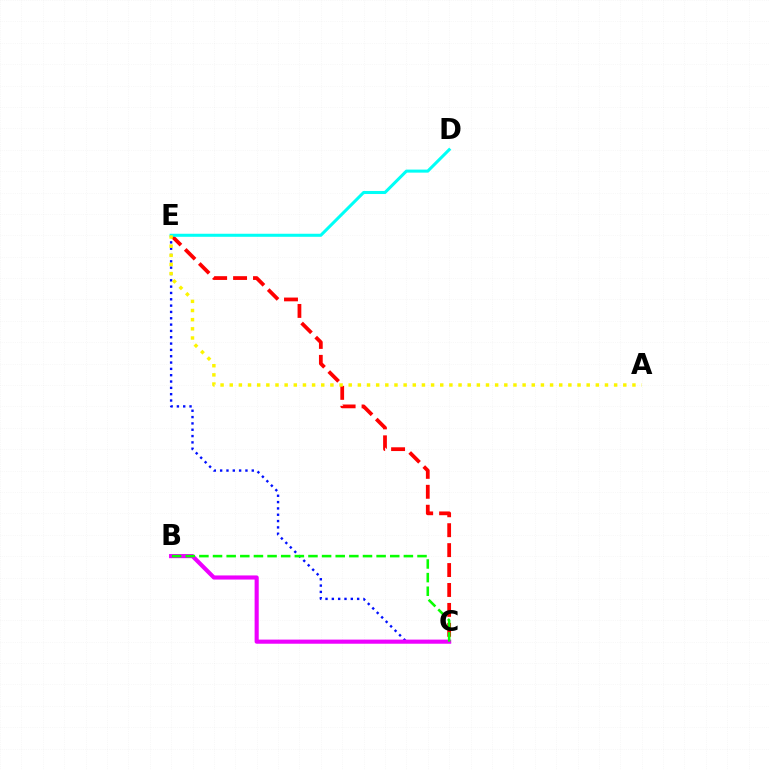{('C', 'E'): [{'color': '#ff0000', 'line_style': 'dashed', 'thickness': 2.71}, {'color': '#0010ff', 'line_style': 'dotted', 'thickness': 1.72}], ('B', 'C'): [{'color': '#ee00ff', 'line_style': 'solid', 'thickness': 2.97}, {'color': '#08ff00', 'line_style': 'dashed', 'thickness': 1.85}], ('D', 'E'): [{'color': '#00fff6', 'line_style': 'solid', 'thickness': 2.19}], ('A', 'E'): [{'color': '#fcf500', 'line_style': 'dotted', 'thickness': 2.49}]}